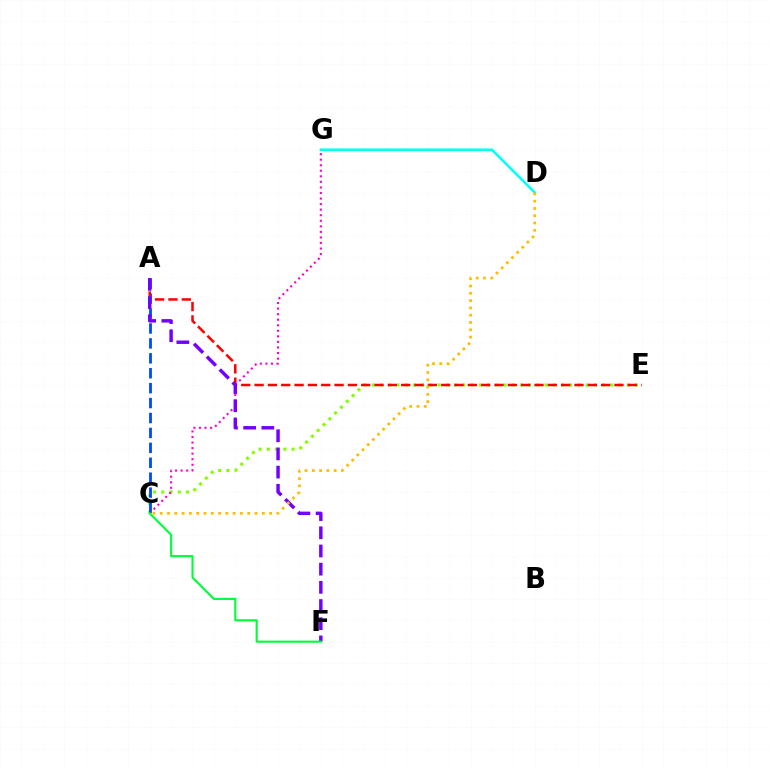{('C', 'E'): [{'color': '#84ff00', 'line_style': 'dotted', 'thickness': 2.23}], ('C', 'G'): [{'color': '#ff00cf', 'line_style': 'dotted', 'thickness': 1.51}], ('D', 'G'): [{'color': '#00fff6', 'line_style': 'solid', 'thickness': 1.8}], ('A', 'C'): [{'color': '#004bff', 'line_style': 'dashed', 'thickness': 2.03}], ('A', 'E'): [{'color': '#ff0000', 'line_style': 'dashed', 'thickness': 1.81}], ('A', 'F'): [{'color': '#7200ff', 'line_style': 'dashed', 'thickness': 2.47}], ('C', 'F'): [{'color': '#00ff39', 'line_style': 'solid', 'thickness': 1.53}], ('C', 'D'): [{'color': '#ffbd00', 'line_style': 'dotted', 'thickness': 1.98}]}